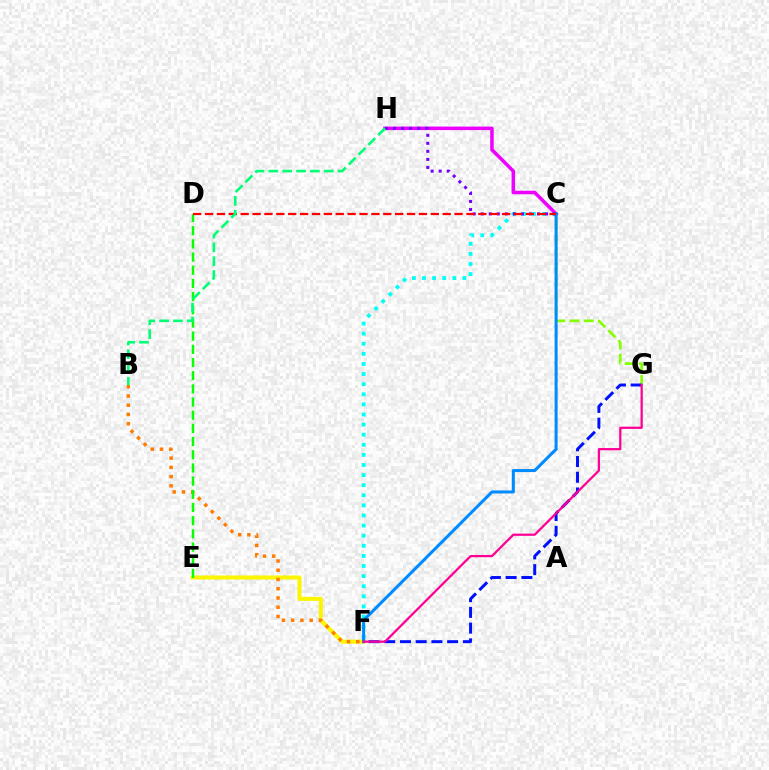{('E', 'F'): [{'color': '#fcf500', 'line_style': 'solid', 'thickness': 2.91}], ('C', 'F'): [{'color': '#00fff6', 'line_style': 'dotted', 'thickness': 2.74}, {'color': '#008cff', 'line_style': 'solid', 'thickness': 2.19}], ('B', 'F'): [{'color': '#ff7c00', 'line_style': 'dotted', 'thickness': 2.51}], ('C', 'G'): [{'color': '#84ff00', 'line_style': 'dashed', 'thickness': 1.93}], ('C', 'H'): [{'color': '#ee00ff', 'line_style': 'solid', 'thickness': 2.52}, {'color': '#7200ff', 'line_style': 'dotted', 'thickness': 2.18}], ('F', 'G'): [{'color': '#0010ff', 'line_style': 'dashed', 'thickness': 2.14}, {'color': '#ff0094', 'line_style': 'solid', 'thickness': 1.62}], ('D', 'E'): [{'color': '#08ff00', 'line_style': 'dashed', 'thickness': 1.79}], ('C', 'D'): [{'color': '#ff0000', 'line_style': 'dashed', 'thickness': 1.61}], ('B', 'H'): [{'color': '#00ff74', 'line_style': 'dashed', 'thickness': 1.88}]}